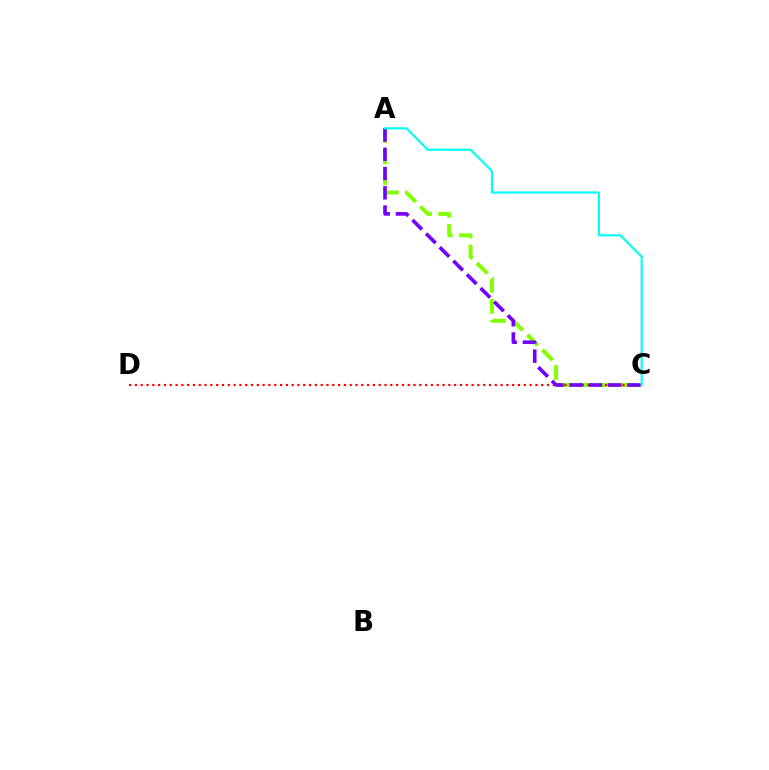{('A', 'C'): [{'color': '#84ff00', 'line_style': 'dashed', 'thickness': 2.86}, {'color': '#7200ff', 'line_style': 'dashed', 'thickness': 2.62}, {'color': '#00fff6', 'line_style': 'solid', 'thickness': 1.54}], ('C', 'D'): [{'color': '#ff0000', 'line_style': 'dotted', 'thickness': 1.58}]}